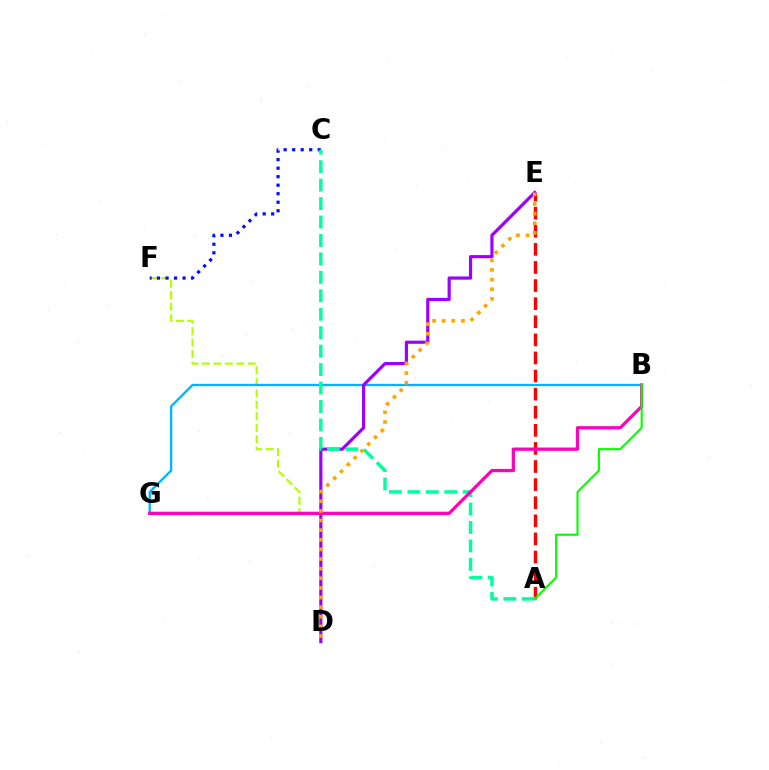{('D', 'F'): [{'color': '#b3ff00', 'line_style': 'dashed', 'thickness': 1.56}], ('C', 'F'): [{'color': '#0010ff', 'line_style': 'dotted', 'thickness': 2.31}], ('A', 'E'): [{'color': '#ff0000', 'line_style': 'dashed', 'thickness': 2.46}], ('B', 'G'): [{'color': '#00b5ff', 'line_style': 'solid', 'thickness': 1.67}, {'color': '#ff00bd', 'line_style': 'solid', 'thickness': 2.35}], ('D', 'E'): [{'color': '#9b00ff', 'line_style': 'solid', 'thickness': 2.29}, {'color': '#ffa500', 'line_style': 'dotted', 'thickness': 2.62}], ('A', 'C'): [{'color': '#00ff9d', 'line_style': 'dashed', 'thickness': 2.51}], ('A', 'B'): [{'color': '#08ff00', 'line_style': 'solid', 'thickness': 1.55}]}